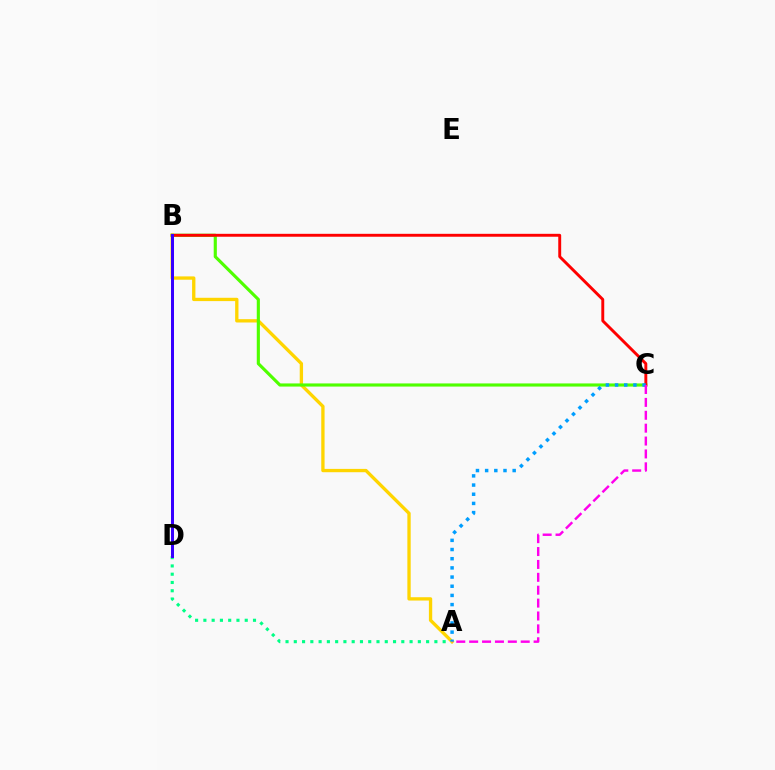{('A', 'D'): [{'color': '#00ff86', 'line_style': 'dotted', 'thickness': 2.25}], ('A', 'B'): [{'color': '#ffd500', 'line_style': 'solid', 'thickness': 2.39}], ('B', 'C'): [{'color': '#4fff00', 'line_style': 'solid', 'thickness': 2.26}, {'color': '#ff0000', 'line_style': 'solid', 'thickness': 2.1}], ('A', 'C'): [{'color': '#009eff', 'line_style': 'dotted', 'thickness': 2.49}, {'color': '#ff00ed', 'line_style': 'dashed', 'thickness': 1.75}], ('B', 'D'): [{'color': '#3700ff', 'line_style': 'solid', 'thickness': 2.17}]}